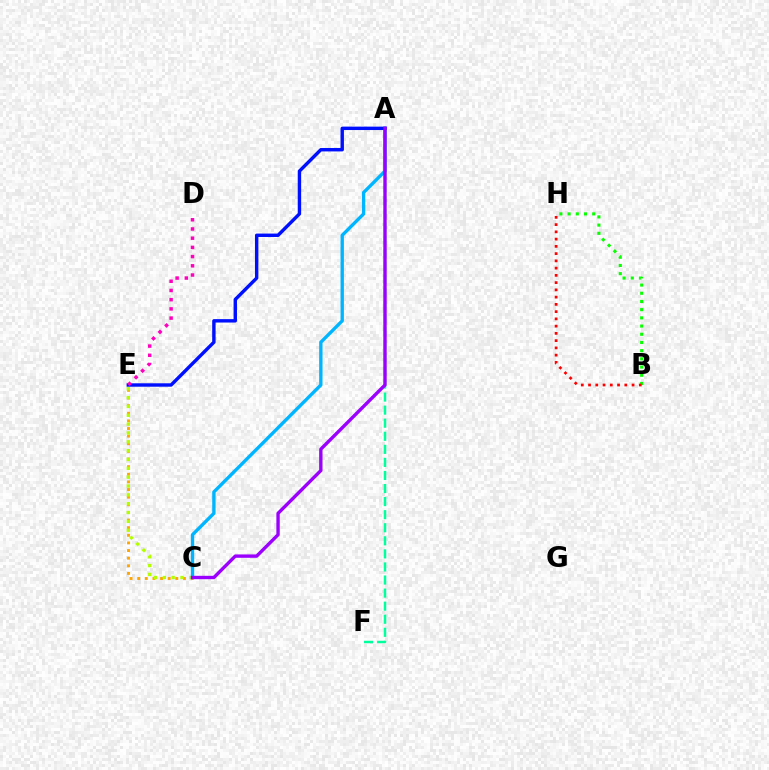{('A', 'F'): [{'color': '#00ff9d', 'line_style': 'dashed', 'thickness': 1.78}], ('B', 'H'): [{'color': '#08ff00', 'line_style': 'dotted', 'thickness': 2.23}, {'color': '#ff0000', 'line_style': 'dotted', 'thickness': 1.97}], ('C', 'E'): [{'color': '#ffa500', 'line_style': 'dotted', 'thickness': 2.07}, {'color': '#b3ff00', 'line_style': 'dotted', 'thickness': 2.4}], ('A', 'C'): [{'color': '#00b5ff', 'line_style': 'solid', 'thickness': 2.41}, {'color': '#9b00ff', 'line_style': 'solid', 'thickness': 2.42}], ('A', 'E'): [{'color': '#0010ff', 'line_style': 'solid', 'thickness': 2.46}], ('D', 'E'): [{'color': '#ff00bd', 'line_style': 'dotted', 'thickness': 2.5}]}